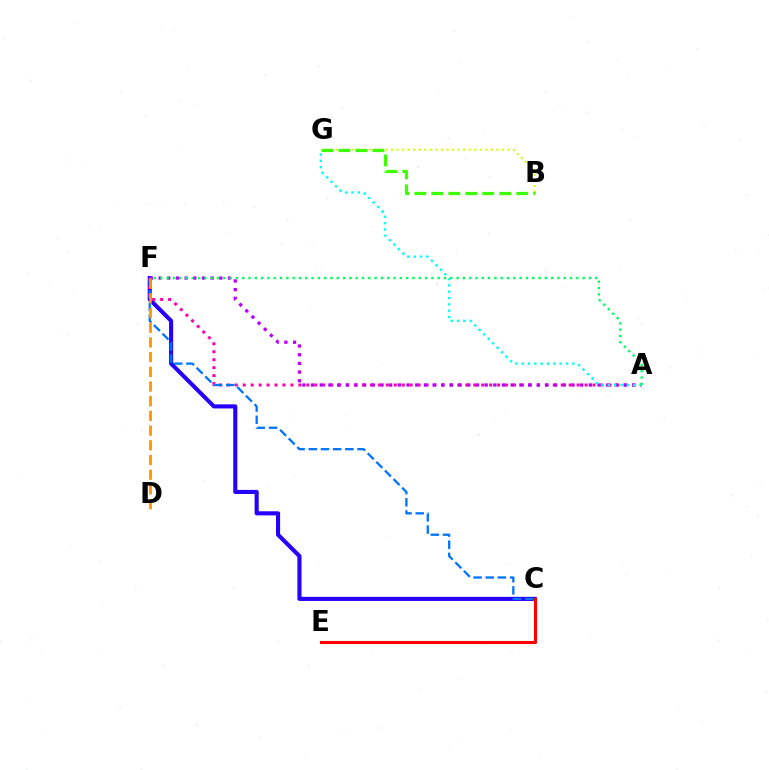{('C', 'F'): [{'color': '#2500ff', 'line_style': 'solid', 'thickness': 2.95}, {'color': '#0074ff', 'line_style': 'dashed', 'thickness': 1.65}], ('A', 'F'): [{'color': '#ff00ac', 'line_style': 'dotted', 'thickness': 2.16}, {'color': '#b900ff', 'line_style': 'dotted', 'thickness': 2.36}, {'color': '#00ff5c', 'line_style': 'dotted', 'thickness': 1.71}], ('B', 'G'): [{'color': '#d1ff00', 'line_style': 'dotted', 'thickness': 1.51}, {'color': '#3dff00', 'line_style': 'dashed', 'thickness': 2.31}], ('A', 'G'): [{'color': '#00fff6', 'line_style': 'dotted', 'thickness': 1.72}], ('C', 'E'): [{'color': '#ff0000', 'line_style': 'solid', 'thickness': 2.22}], ('D', 'F'): [{'color': '#ff9400', 'line_style': 'dashed', 'thickness': 2.0}]}